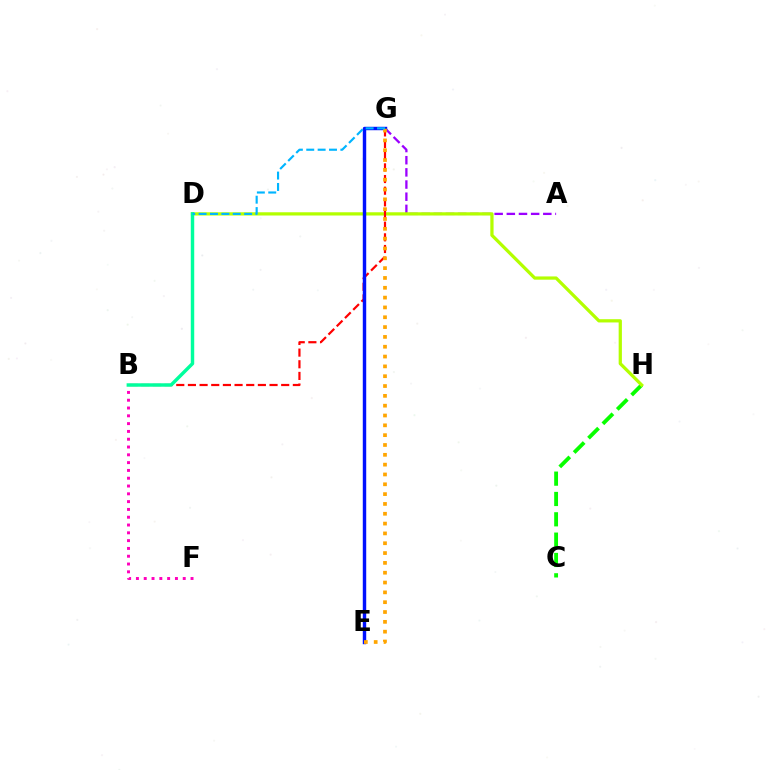{('B', 'F'): [{'color': '#ff00bd', 'line_style': 'dotted', 'thickness': 2.12}], ('A', 'G'): [{'color': '#9b00ff', 'line_style': 'dashed', 'thickness': 1.65}], ('C', 'H'): [{'color': '#08ff00', 'line_style': 'dashed', 'thickness': 2.76}], ('D', 'H'): [{'color': '#b3ff00', 'line_style': 'solid', 'thickness': 2.34}], ('B', 'G'): [{'color': '#ff0000', 'line_style': 'dashed', 'thickness': 1.58}], ('E', 'G'): [{'color': '#0010ff', 'line_style': 'solid', 'thickness': 2.47}, {'color': '#ffa500', 'line_style': 'dotted', 'thickness': 2.67}], ('B', 'D'): [{'color': '#00ff9d', 'line_style': 'solid', 'thickness': 2.48}], ('D', 'G'): [{'color': '#00b5ff', 'line_style': 'dashed', 'thickness': 1.55}]}